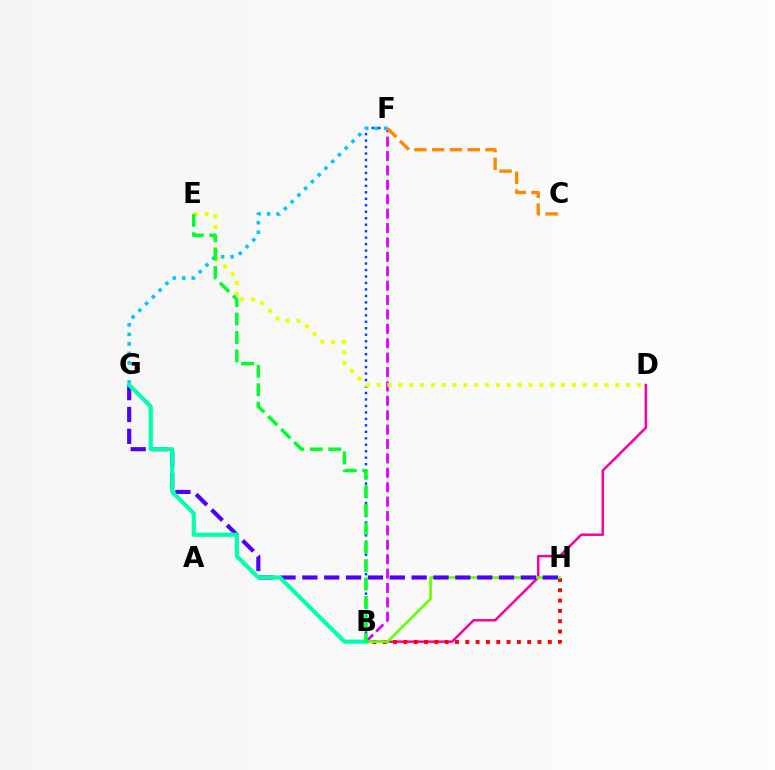{('B', 'D'): [{'color': '#ff00a0', 'line_style': 'solid', 'thickness': 1.8}], ('B', 'F'): [{'color': '#003fff', 'line_style': 'dotted', 'thickness': 1.76}, {'color': '#d600ff', 'line_style': 'dashed', 'thickness': 1.96}], ('B', 'H'): [{'color': '#ff0000', 'line_style': 'dotted', 'thickness': 2.8}, {'color': '#66ff00', 'line_style': 'solid', 'thickness': 1.91}], ('F', 'G'): [{'color': '#00c7ff', 'line_style': 'dotted', 'thickness': 2.59}], ('D', 'E'): [{'color': '#eeff00', 'line_style': 'dotted', 'thickness': 2.95}], ('G', 'H'): [{'color': '#4f00ff', 'line_style': 'dashed', 'thickness': 2.97}], ('C', 'F'): [{'color': '#ff8800', 'line_style': 'dashed', 'thickness': 2.41}], ('B', 'G'): [{'color': '#00ffaf', 'line_style': 'solid', 'thickness': 2.99}], ('B', 'E'): [{'color': '#00ff27', 'line_style': 'dashed', 'thickness': 2.51}]}